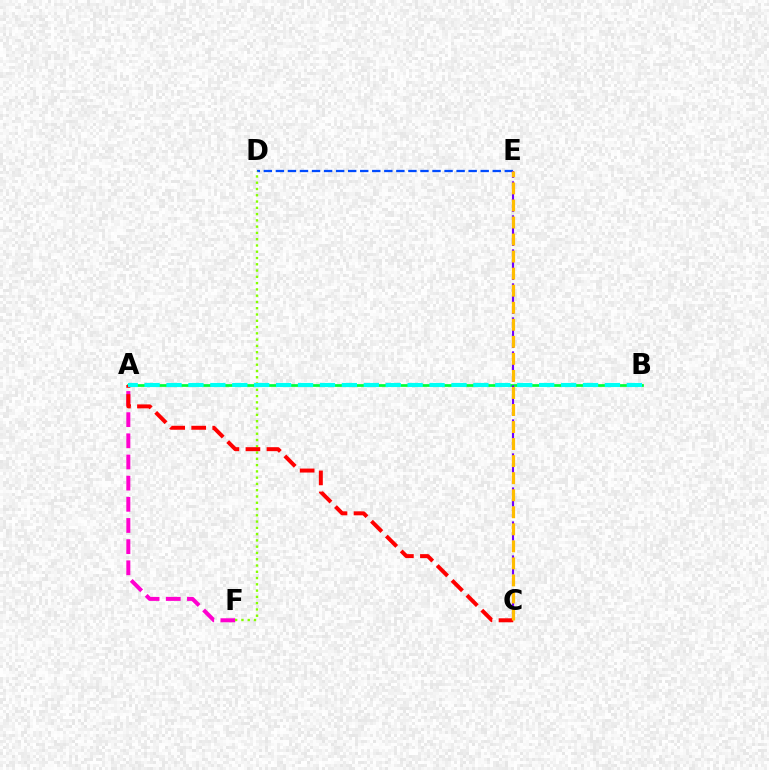{('D', 'E'): [{'color': '#004bff', 'line_style': 'dashed', 'thickness': 1.64}], ('A', 'F'): [{'color': '#ff00cf', 'line_style': 'dashed', 'thickness': 2.88}], ('A', 'B'): [{'color': '#00ff39', 'line_style': 'solid', 'thickness': 1.96}, {'color': '#00fff6', 'line_style': 'dashed', 'thickness': 2.98}], ('C', 'E'): [{'color': '#7200ff', 'line_style': 'dashed', 'thickness': 1.54}, {'color': '#ffbd00', 'line_style': 'dashed', 'thickness': 2.32}], ('D', 'F'): [{'color': '#84ff00', 'line_style': 'dotted', 'thickness': 1.7}], ('A', 'C'): [{'color': '#ff0000', 'line_style': 'dashed', 'thickness': 2.86}]}